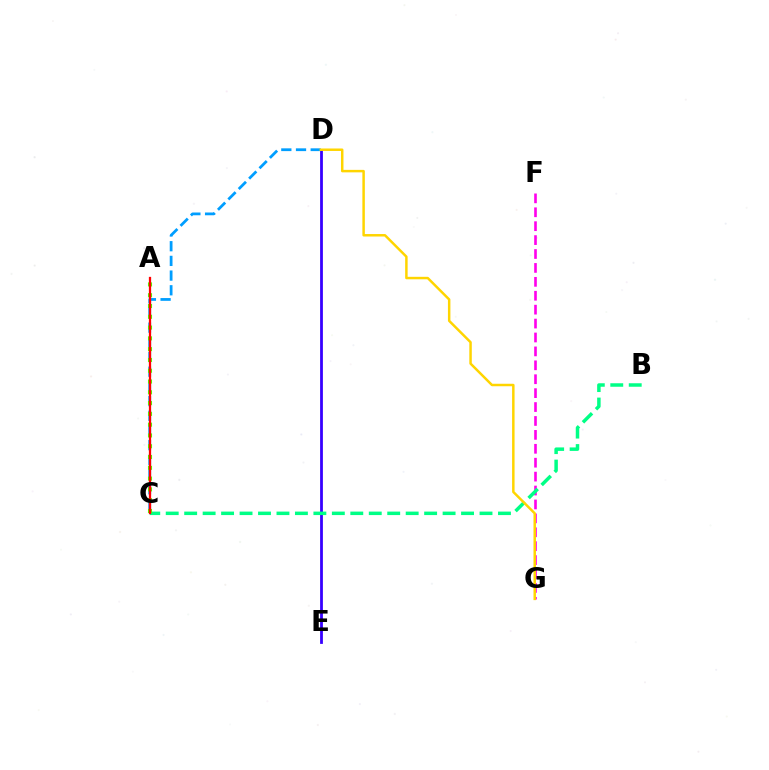{('D', 'E'): [{'color': '#3700ff', 'line_style': 'solid', 'thickness': 2.01}], ('F', 'G'): [{'color': '#ff00ed', 'line_style': 'dashed', 'thickness': 1.89}], ('B', 'C'): [{'color': '#00ff86', 'line_style': 'dashed', 'thickness': 2.51}], ('C', 'D'): [{'color': '#009eff', 'line_style': 'dashed', 'thickness': 2.0}], ('A', 'C'): [{'color': '#4fff00', 'line_style': 'dotted', 'thickness': 2.93}, {'color': '#ff0000', 'line_style': 'solid', 'thickness': 1.64}], ('D', 'G'): [{'color': '#ffd500', 'line_style': 'solid', 'thickness': 1.78}]}